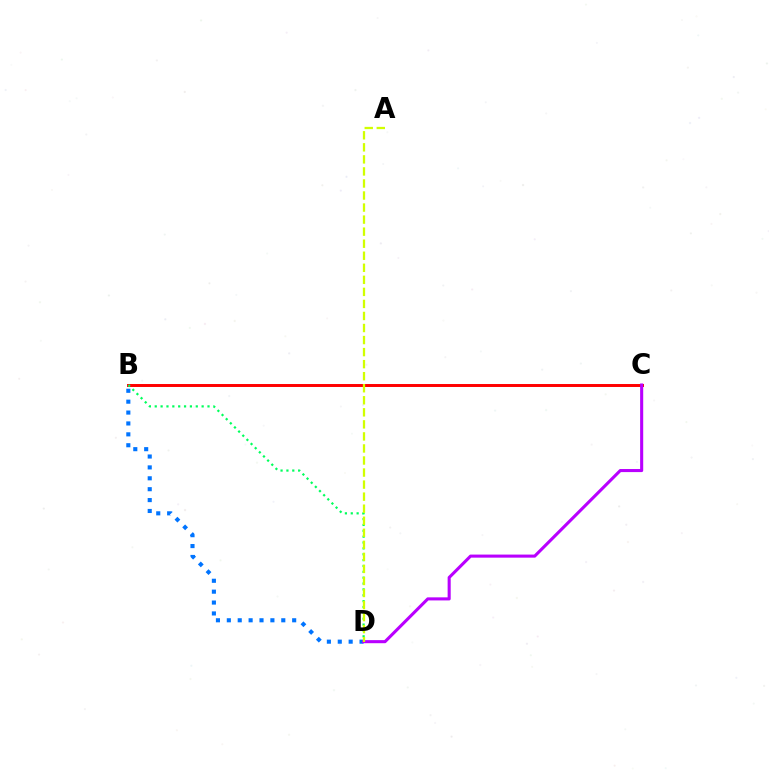{('B', 'C'): [{'color': '#ff0000', 'line_style': 'solid', 'thickness': 2.13}], ('B', 'D'): [{'color': '#0074ff', 'line_style': 'dotted', 'thickness': 2.96}, {'color': '#00ff5c', 'line_style': 'dotted', 'thickness': 1.59}], ('C', 'D'): [{'color': '#b900ff', 'line_style': 'solid', 'thickness': 2.21}], ('A', 'D'): [{'color': '#d1ff00', 'line_style': 'dashed', 'thickness': 1.64}]}